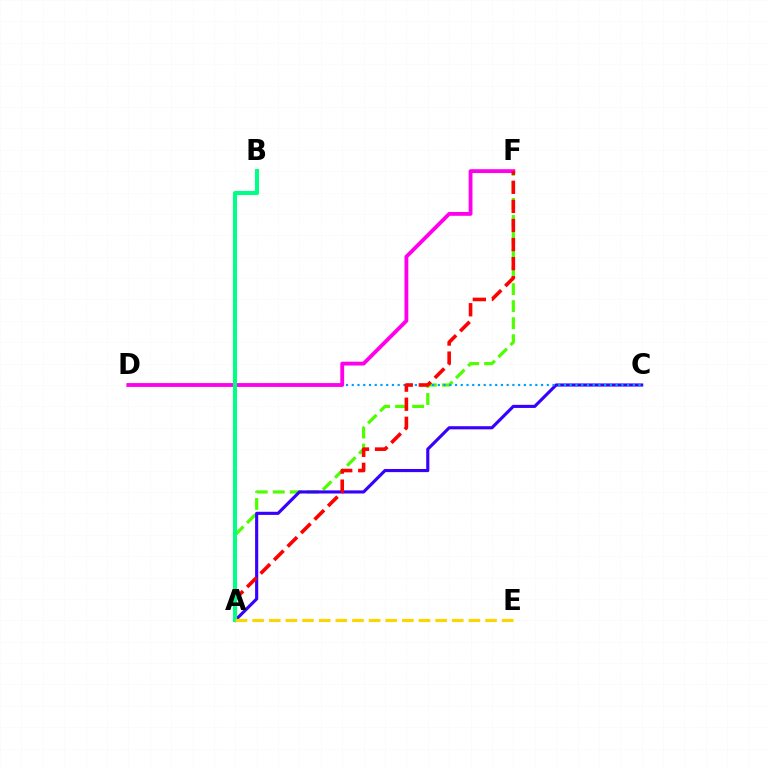{('A', 'F'): [{'color': '#4fff00', 'line_style': 'dashed', 'thickness': 2.31}, {'color': '#ff0000', 'line_style': 'dashed', 'thickness': 2.59}], ('A', 'C'): [{'color': '#3700ff', 'line_style': 'solid', 'thickness': 2.25}], ('C', 'D'): [{'color': '#009eff', 'line_style': 'dotted', 'thickness': 1.56}], ('D', 'F'): [{'color': '#ff00ed', 'line_style': 'solid', 'thickness': 2.76}], ('A', 'B'): [{'color': '#00ff86', 'line_style': 'solid', 'thickness': 2.93}], ('A', 'E'): [{'color': '#ffd500', 'line_style': 'dashed', 'thickness': 2.26}]}